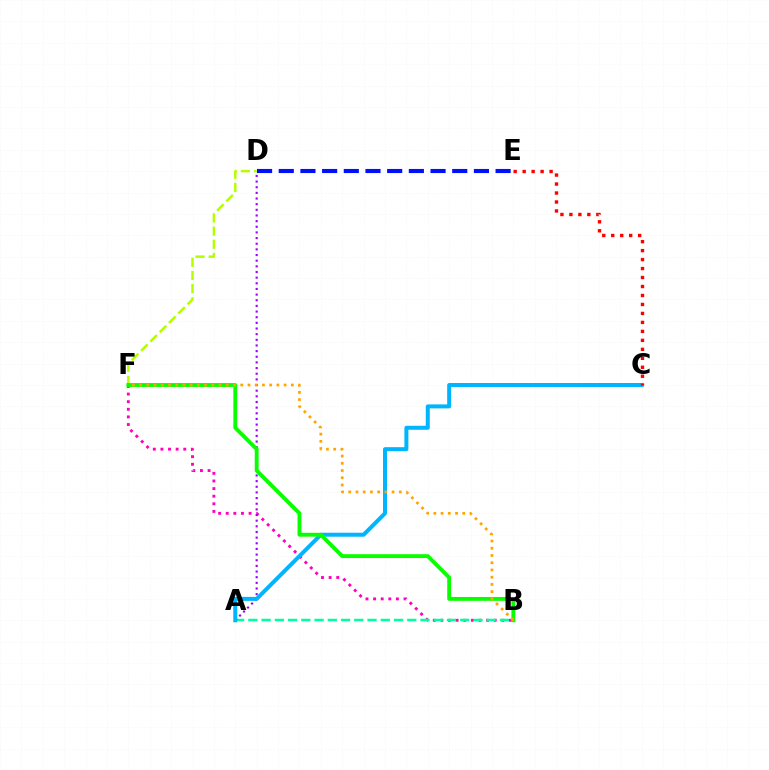{('B', 'F'): [{'color': '#ff00bd', 'line_style': 'dotted', 'thickness': 2.07}, {'color': '#08ff00', 'line_style': 'solid', 'thickness': 2.78}, {'color': '#ffa500', 'line_style': 'dotted', 'thickness': 1.96}], ('A', 'B'): [{'color': '#00ff9d', 'line_style': 'dashed', 'thickness': 1.8}], ('A', 'D'): [{'color': '#9b00ff', 'line_style': 'dotted', 'thickness': 1.54}], ('D', 'E'): [{'color': '#0010ff', 'line_style': 'dashed', 'thickness': 2.95}], ('A', 'C'): [{'color': '#00b5ff', 'line_style': 'solid', 'thickness': 2.87}], ('C', 'E'): [{'color': '#ff0000', 'line_style': 'dotted', 'thickness': 2.44}], ('D', 'F'): [{'color': '#b3ff00', 'line_style': 'dashed', 'thickness': 1.79}]}